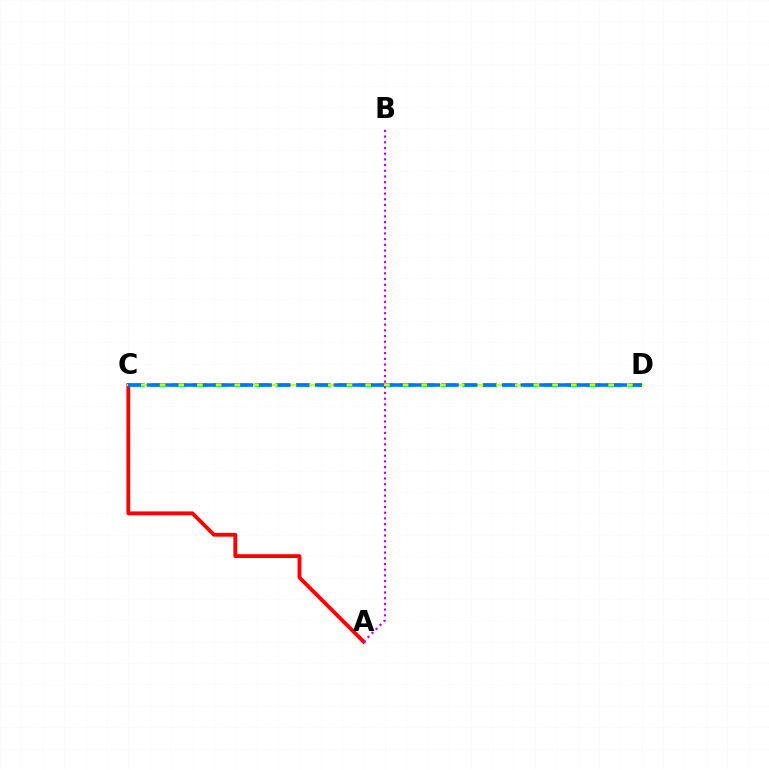{('A', 'C'): [{'color': '#ff0000', 'line_style': 'solid', 'thickness': 2.75}], ('C', 'D'): [{'color': '#00ff5c', 'line_style': 'dashed', 'thickness': 2.81}, {'color': '#d1ff00', 'line_style': 'solid', 'thickness': 1.56}, {'color': '#0074ff', 'line_style': 'dashed', 'thickness': 2.54}], ('A', 'B'): [{'color': '#b900ff', 'line_style': 'dotted', 'thickness': 1.55}]}